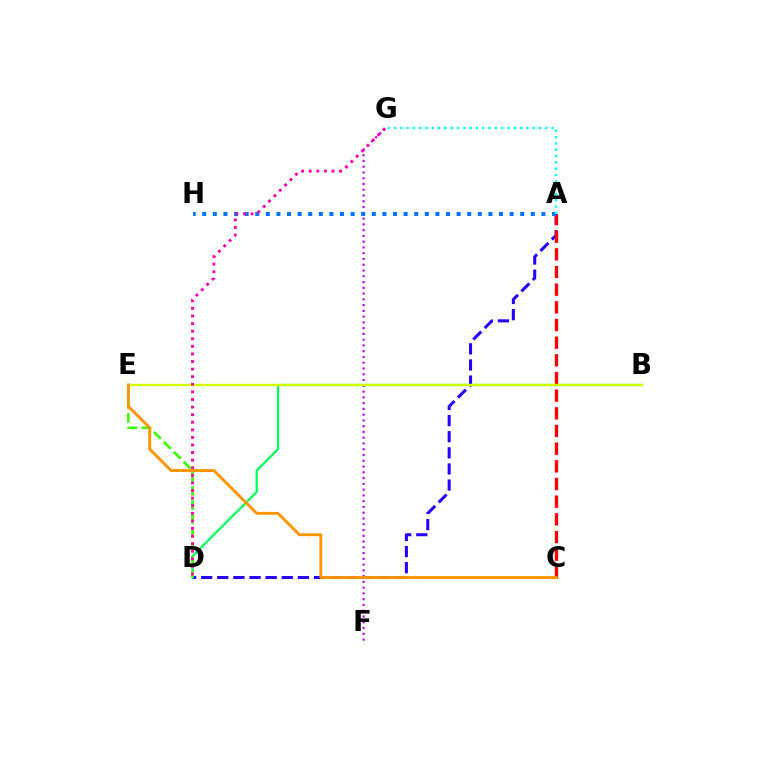{('A', 'D'): [{'color': '#2500ff', 'line_style': 'dashed', 'thickness': 2.19}], ('B', 'D'): [{'color': '#00ff5c', 'line_style': 'solid', 'thickness': 1.61}], ('F', 'G'): [{'color': '#b900ff', 'line_style': 'dotted', 'thickness': 1.57}], ('D', 'E'): [{'color': '#3dff00', 'line_style': 'dashed', 'thickness': 1.9}], ('A', 'C'): [{'color': '#ff0000', 'line_style': 'dashed', 'thickness': 2.4}], ('A', 'H'): [{'color': '#0074ff', 'line_style': 'dotted', 'thickness': 2.88}], ('B', 'E'): [{'color': '#d1ff00', 'line_style': 'solid', 'thickness': 1.69}], ('D', 'G'): [{'color': '#ff00ac', 'line_style': 'dotted', 'thickness': 2.06}], ('A', 'G'): [{'color': '#00fff6', 'line_style': 'dotted', 'thickness': 1.71}], ('C', 'E'): [{'color': '#ff9400', 'line_style': 'solid', 'thickness': 2.06}]}